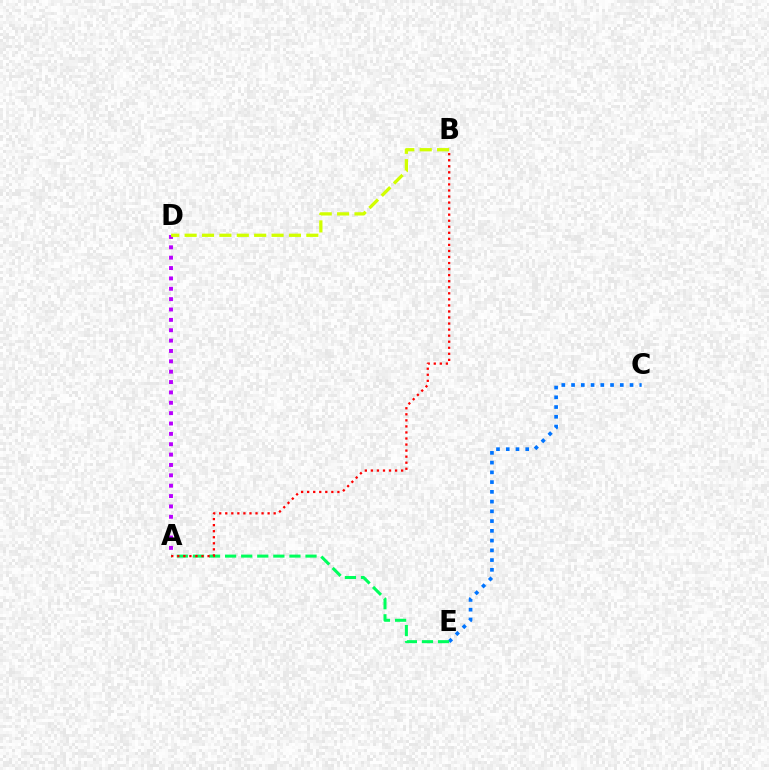{('C', 'E'): [{'color': '#0074ff', 'line_style': 'dotted', 'thickness': 2.65}], ('A', 'E'): [{'color': '#00ff5c', 'line_style': 'dashed', 'thickness': 2.19}], ('A', 'B'): [{'color': '#ff0000', 'line_style': 'dotted', 'thickness': 1.64}], ('A', 'D'): [{'color': '#b900ff', 'line_style': 'dotted', 'thickness': 2.82}], ('B', 'D'): [{'color': '#d1ff00', 'line_style': 'dashed', 'thickness': 2.36}]}